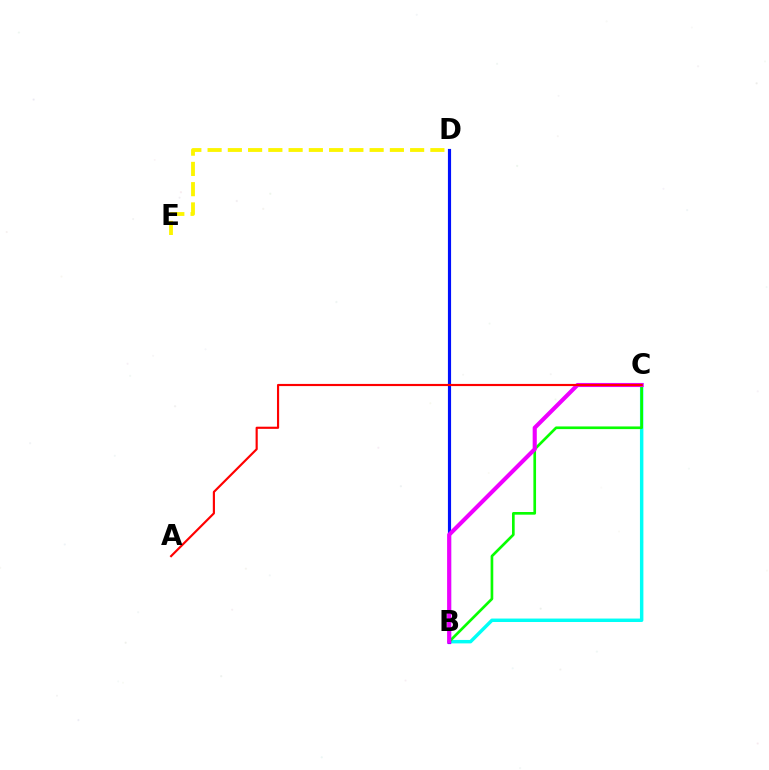{('B', 'C'): [{'color': '#00fff6', 'line_style': 'solid', 'thickness': 2.48}, {'color': '#08ff00', 'line_style': 'solid', 'thickness': 1.92}, {'color': '#ee00ff', 'line_style': 'solid', 'thickness': 2.96}], ('D', 'E'): [{'color': '#fcf500', 'line_style': 'dashed', 'thickness': 2.75}], ('B', 'D'): [{'color': '#0010ff', 'line_style': 'solid', 'thickness': 2.27}], ('A', 'C'): [{'color': '#ff0000', 'line_style': 'solid', 'thickness': 1.55}]}